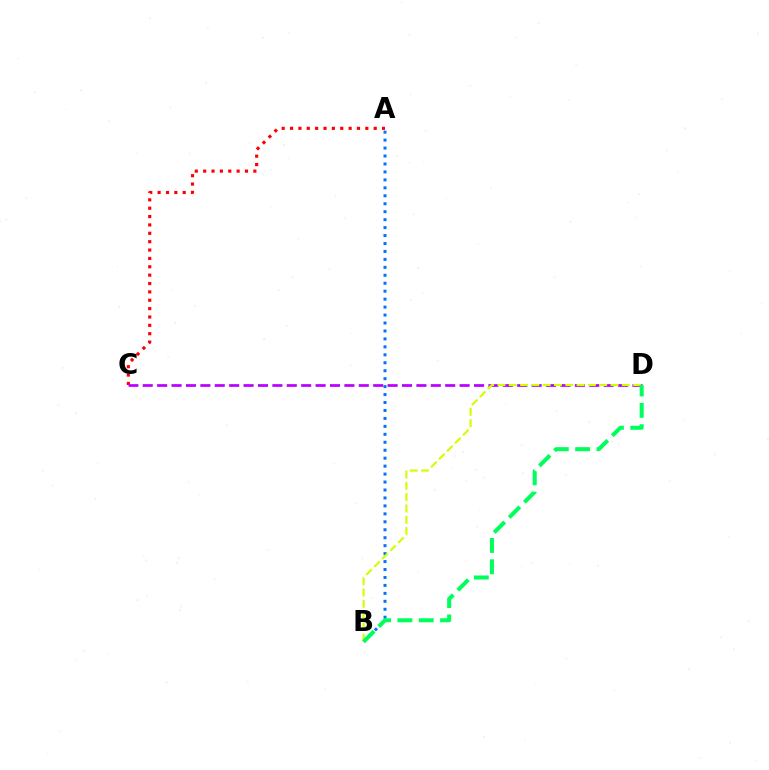{('A', 'C'): [{'color': '#ff0000', 'line_style': 'dotted', 'thickness': 2.27}], ('A', 'B'): [{'color': '#0074ff', 'line_style': 'dotted', 'thickness': 2.16}], ('C', 'D'): [{'color': '#b900ff', 'line_style': 'dashed', 'thickness': 1.96}], ('B', 'D'): [{'color': '#d1ff00', 'line_style': 'dashed', 'thickness': 1.54}, {'color': '#00ff5c', 'line_style': 'dashed', 'thickness': 2.9}]}